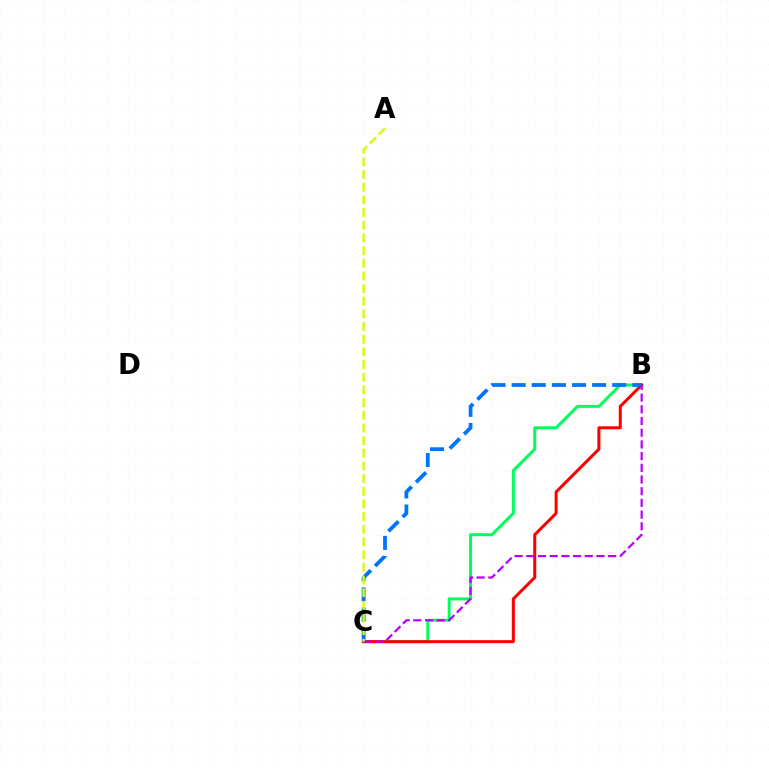{('B', 'C'): [{'color': '#00ff5c', 'line_style': 'solid', 'thickness': 2.15}, {'color': '#ff0000', 'line_style': 'solid', 'thickness': 2.17}, {'color': '#0074ff', 'line_style': 'dashed', 'thickness': 2.73}, {'color': '#b900ff', 'line_style': 'dashed', 'thickness': 1.59}], ('A', 'C'): [{'color': '#d1ff00', 'line_style': 'dashed', 'thickness': 1.72}]}